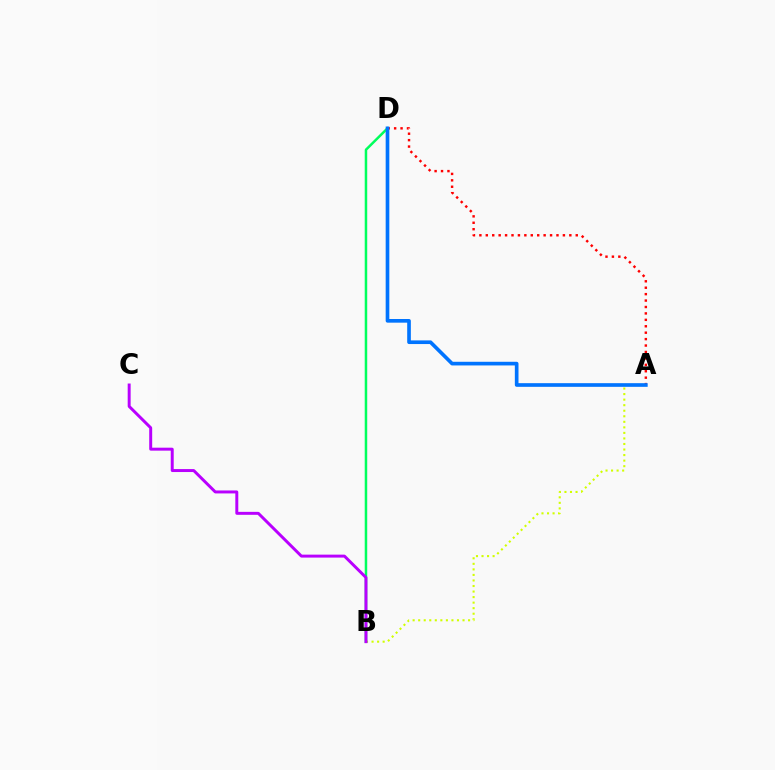{('A', 'B'): [{'color': '#d1ff00', 'line_style': 'dotted', 'thickness': 1.51}], ('A', 'D'): [{'color': '#ff0000', 'line_style': 'dotted', 'thickness': 1.75}, {'color': '#0074ff', 'line_style': 'solid', 'thickness': 2.63}], ('B', 'D'): [{'color': '#00ff5c', 'line_style': 'solid', 'thickness': 1.8}], ('B', 'C'): [{'color': '#b900ff', 'line_style': 'solid', 'thickness': 2.13}]}